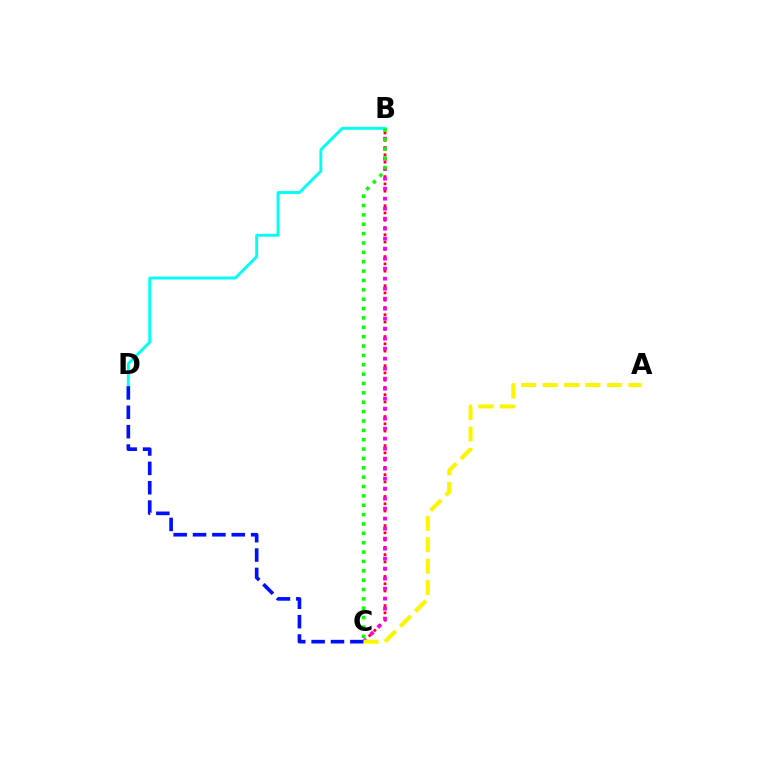{('B', 'C'): [{'color': '#ff0000', 'line_style': 'dotted', 'thickness': 1.98}, {'color': '#ee00ff', 'line_style': 'dotted', 'thickness': 2.72}, {'color': '#08ff00', 'line_style': 'dotted', 'thickness': 2.54}], ('B', 'D'): [{'color': '#00fff6', 'line_style': 'solid', 'thickness': 2.09}], ('C', 'D'): [{'color': '#0010ff', 'line_style': 'dashed', 'thickness': 2.63}], ('A', 'C'): [{'color': '#fcf500', 'line_style': 'dashed', 'thickness': 2.91}]}